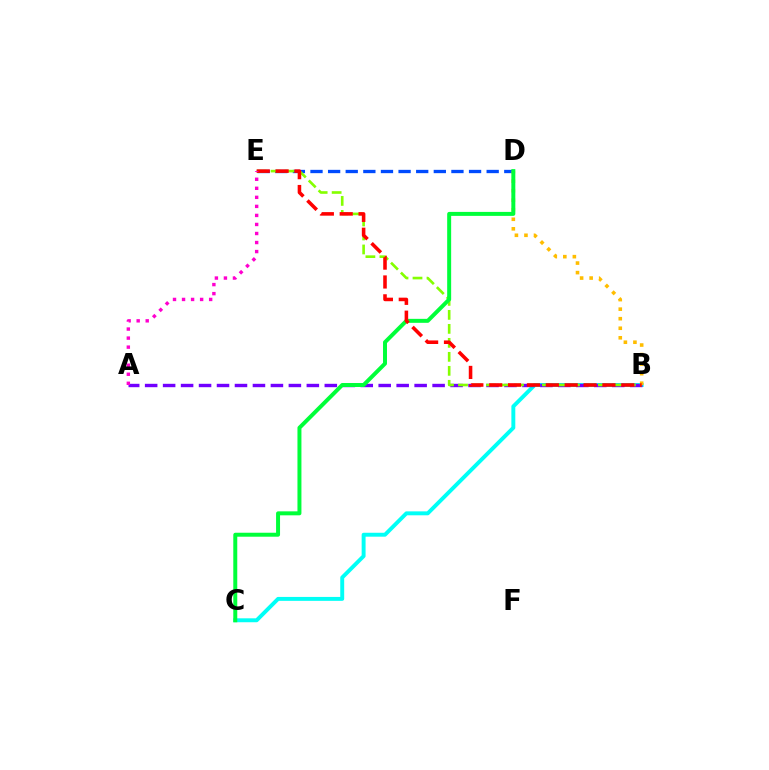{('B', 'C'): [{'color': '#00fff6', 'line_style': 'solid', 'thickness': 2.83}], ('D', 'E'): [{'color': '#004bff', 'line_style': 'dashed', 'thickness': 2.39}], ('A', 'B'): [{'color': '#7200ff', 'line_style': 'dashed', 'thickness': 2.44}], ('B', 'E'): [{'color': '#84ff00', 'line_style': 'dashed', 'thickness': 1.9}, {'color': '#ff0000', 'line_style': 'dashed', 'thickness': 2.56}], ('B', 'D'): [{'color': '#ffbd00', 'line_style': 'dotted', 'thickness': 2.59}], ('C', 'D'): [{'color': '#00ff39', 'line_style': 'solid', 'thickness': 2.86}], ('A', 'E'): [{'color': '#ff00cf', 'line_style': 'dotted', 'thickness': 2.46}]}